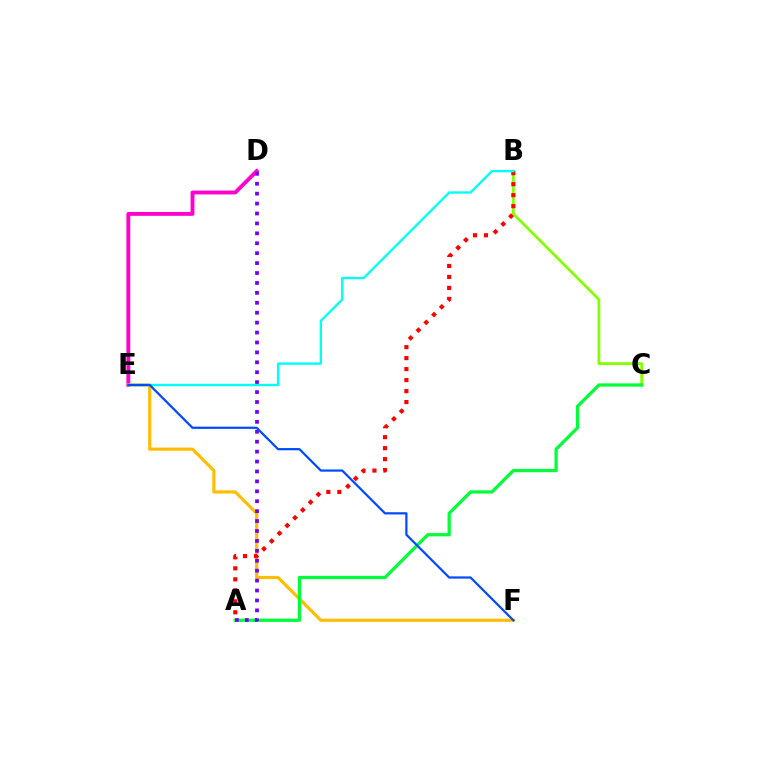{('D', 'E'): [{'color': '#ff00cf', 'line_style': 'solid', 'thickness': 2.78}], ('B', 'C'): [{'color': '#84ff00', 'line_style': 'solid', 'thickness': 1.99}], ('E', 'F'): [{'color': '#ffbd00', 'line_style': 'solid', 'thickness': 2.28}, {'color': '#004bff', 'line_style': 'solid', 'thickness': 1.6}], ('A', 'C'): [{'color': '#00ff39', 'line_style': 'solid', 'thickness': 2.34}], ('A', 'B'): [{'color': '#ff0000', 'line_style': 'dotted', 'thickness': 2.99}], ('A', 'D'): [{'color': '#7200ff', 'line_style': 'dotted', 'thickness': 2.7}], ('B', 'E'): [{'color': '#00fff6', 'line_style': 'solid', 'thickness': 1.7}]}